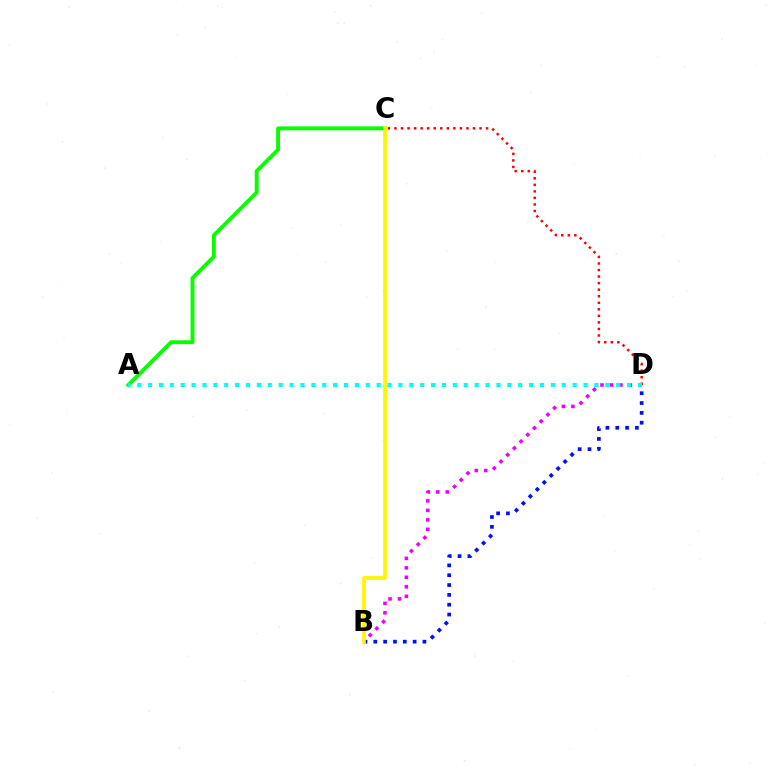{('A', 'C'): [{'color': '#08ff00', 'line_style': 'solid', 'thickness': 2.8}], ('B', 'D'): [{'color': '#ee00ff', 'line_style': 'dotted', 'thickness': 2.57}, {'color': '#0010ff', 'line_style': 'dotted', 'thickness': 2.67}], ('C', 'D'): [{'color': '#ff0000', 'line_style': 'dotted', 'thickness': 1.78}], ('A', 'D'): [{'color': '#00fff6', 'line_style': 'dotted', 'thickness': 2.96}], ('B', 'C'): [{'color': '#fcf500', 'line_style': 'solid', 'thickness': 2.67}]}